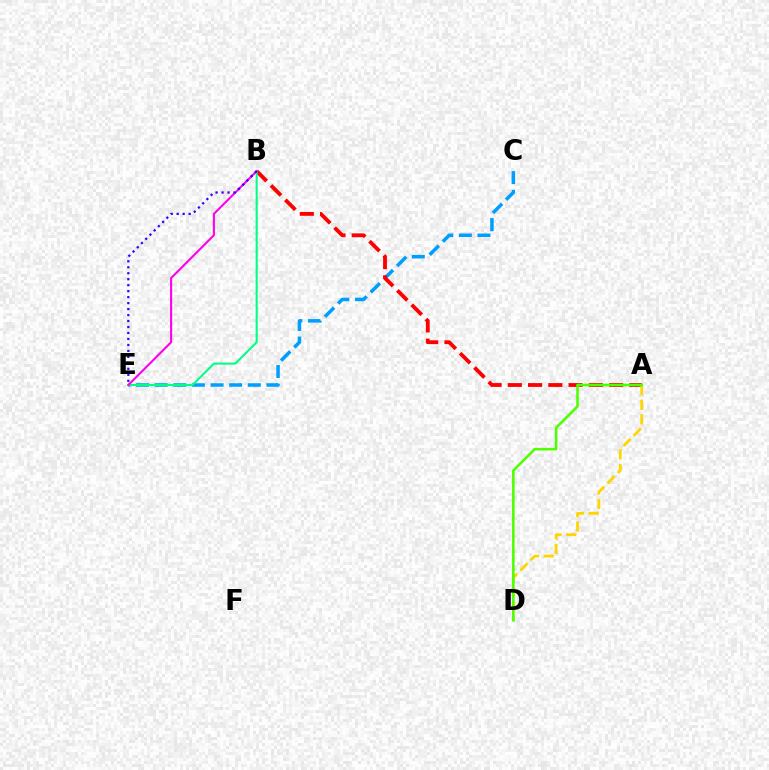{('C', 'E'): [{'color': '#009eff', 'line_style': 'dashed', 'thickness': 2.53}], ('A', 'B'): [{'color': '#ff0000', 'line_style': 'dashed', 'thickness': 2.75}], ('A', 'D'): [{'color': '#ffd500', 'line_style': 'dashed', 'thickness': 1.99}, {'color': '#4fff00', 'line_style': 'solid', 'thickness': 1.85}], ('B', 'E'): [{'color': '#00ff86', 'line_style': 'solid', 'thickness': 1.51}, {'color': '#ff00ed', 'line_style': 'solid', 'thickness': 1.5}, {'color': '#3700ff', 'line_style': 'dotted', 'thickness': 1.62}]}